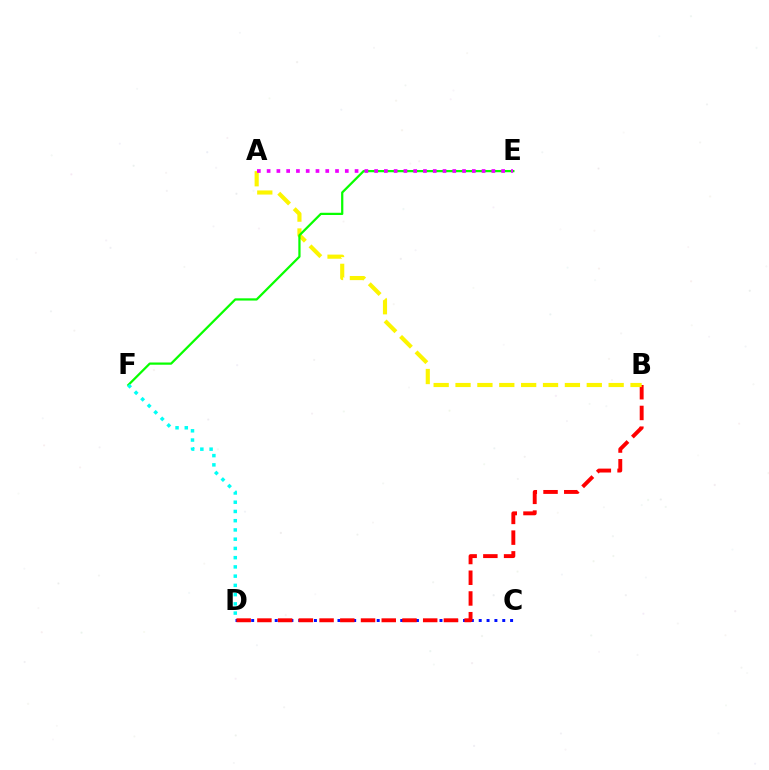{('C', 'D'): [{'color': '#0010ff', 'line_style': 'dotted', 'thickness': 2.13}], ('B', 'D'): [{'color': '#ff0000', 'line_style': 'dashed', 'thickness': 2.82}], ('A', 'B'): [{'color': '#fcf500', 'line_style': 'dashed', 'thickness': 2.97}], ('E', 'F'): [{'color': '#08ff00', 'line_style': 'solid', 'thickness': 1.61}], ('A', 'E'): [{'color': '#ee00ff', 'line_style': 'dotted', 'thickness': 2.65}], ('D', 'F'): [{'color': '#00fff6', 'line_style': 'dotted', 'thickness': 2.51}]}